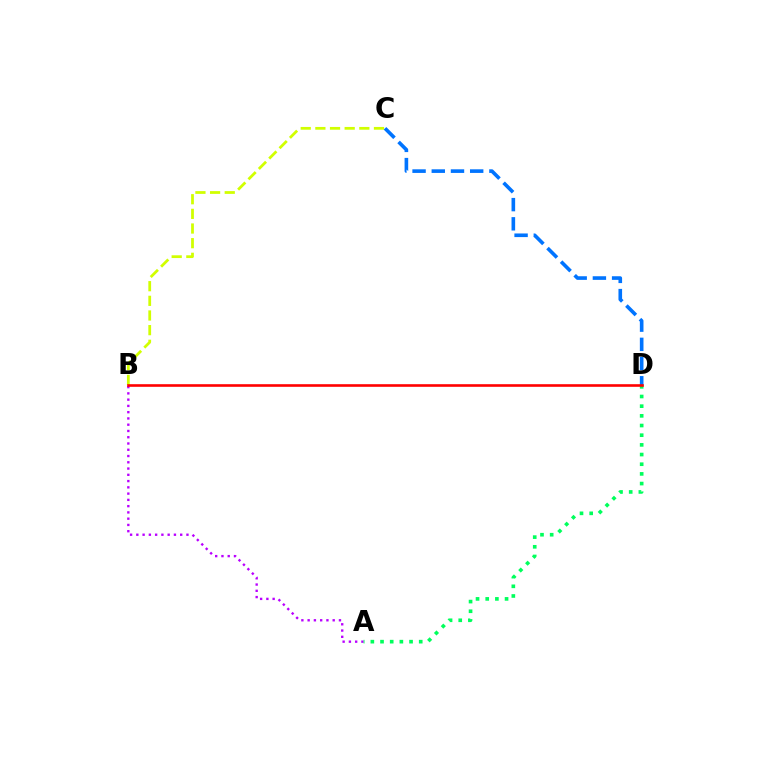{('A', 'B'): [{'color': '#b900ff', 'line_style': 'dotted', 'thickness': 1.7}], ('B', 'C'): [{'color': '#d1ff00', 'line_style': 'dashed', 'thickness': 1.99}], ('A', 'D'): [{'color': '#00ff5c', 'line_style': 'dotted', 'thickness': 2.63}], ('C', 'D'): [{'color': '#0074ff', 'line_style': 'dashed', 'thickness': 2.61}], ('B', 'D'): [{'color': '#ff0000', 'line_style': 'solid', 'thickness': 1.88}]}